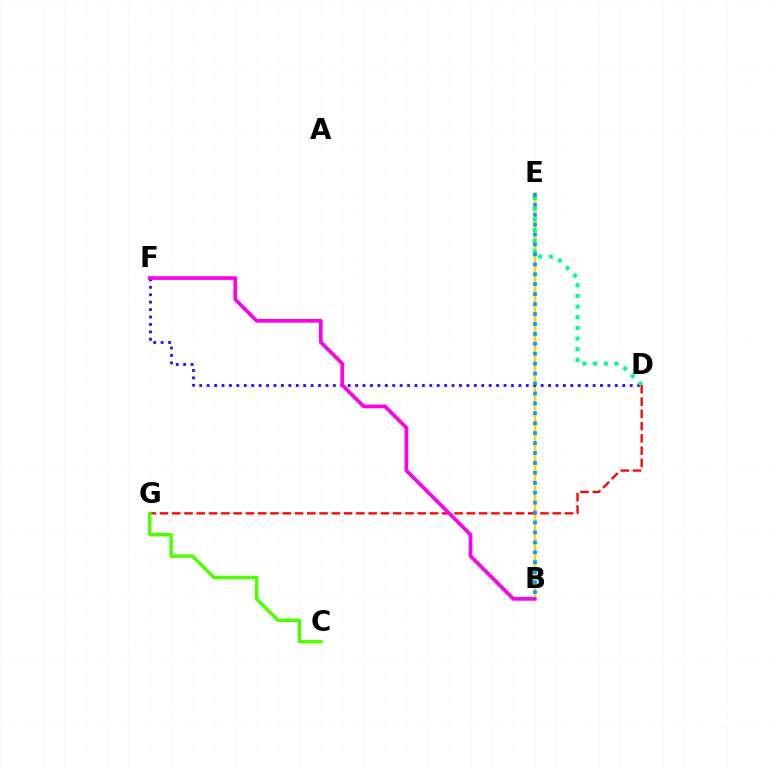{('B', 'E'): [{'color': '#ffd500', 'line_style': 'solid', 'thickness': 1.73}, {'color': '#009eff', 'line_style': 'dotted', 'thickness': 2.7}], ('D', 'G'): [{'color': '#ff0000', 'line_style': 'dashed', 'thickness': 1.67}], ('D', 'F'): [{'color': '#3700ff', 'line_style': 'dotted', 'thickness': 2.02}], ('C', 'G'): [{'color': '#4fff00', 'line_style': 'solid', 'thickness': 2.52}], ('D', 'E'): [{'color': '#00ff86', 'line_style': 'dotted', 'thickness': 2.9}], ('B', 'F'): [{'color': '#ff00ed', 'line_style': 'solid', 'thickness': 2.65}]}